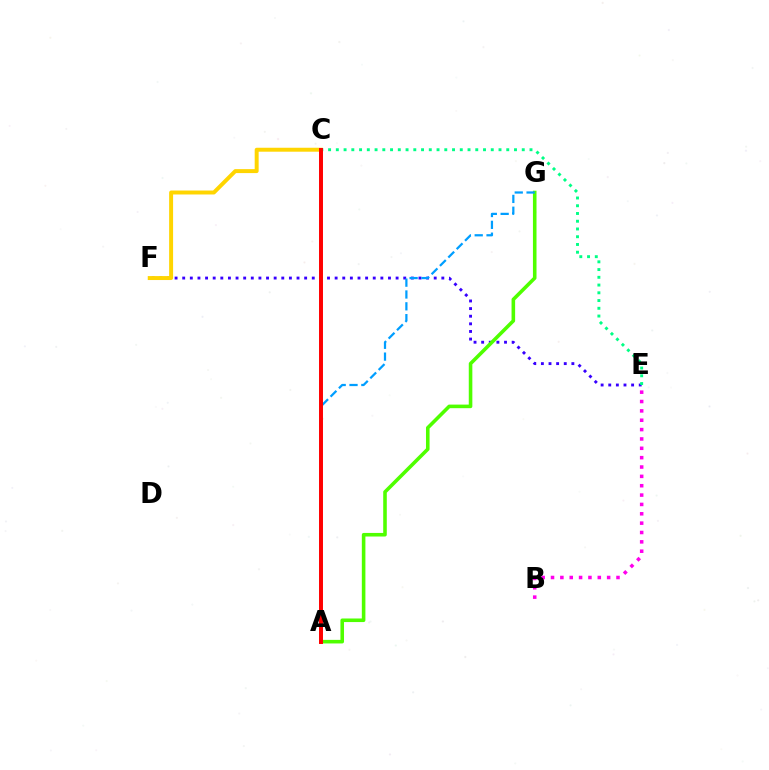{('E', 'F'): [{'color': '#3700ff', 'line_style': 'dotted', 'thickness': 2.07}], ('C', 'F'): [{'color': '#ffd500', 'line_style': 'solid', 'thickness': 2.85}], ('A', 'G'): [{'color': '#4fff00', 'line_style': 'solid', 'thickness': 2.58}, {'color': '#009eff', 'line_style': 'dashed', 'thickness': 1.61}], ('C', 'E'): [{'color': '#00ff86', 'line_style': 'dotted', 'thickness': 2.1}], ('A', 'C'): [{'color': '#ff0000', 'line_style': 'solid', 'thickness': 2.85}], ('B', 'E'): [{'color': '#ff00ed', 'line_style': 'dotted', 'thickness': 2.54}]}